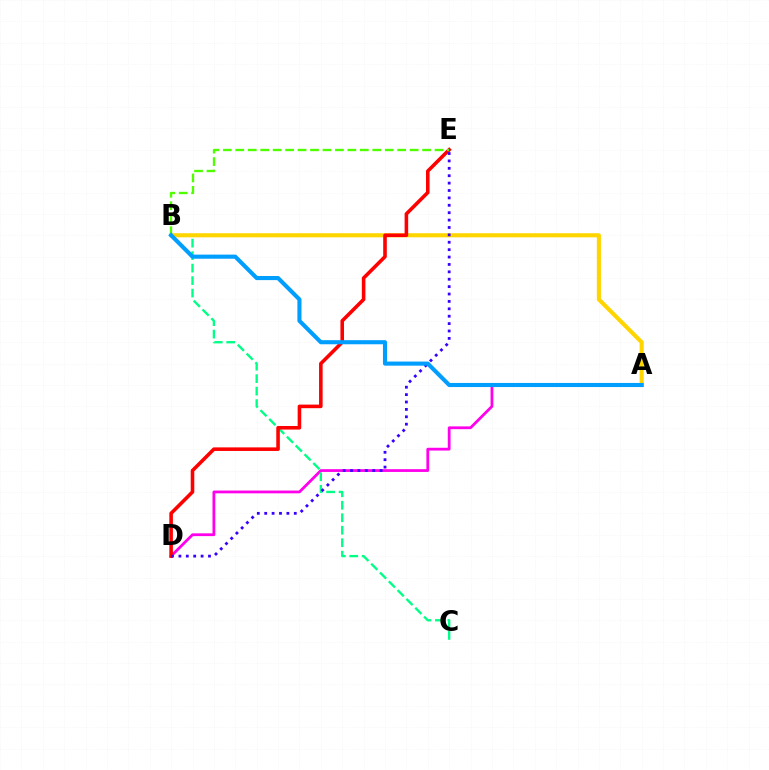{('A', 'D'): [{'color': '#ff00ed', 'line_style': 'solid', 'thickness': 2.0}], ('B', 'C'): [{'color': '#00ff86', 'line_style': 'dashed', 'thickness': 1.69}], ('A', 'B'): [{'color': '#ffd500', 'line_style': 'solid', 'thickness': 2.95}, {'color': '#009eff', 'line_style': 'solid', 'thickness': 2.95}], ('D', 'E'): [{'color': '#ff0000', 'line_style': 'solid', 'thickness': 2.57}, {'color': '#3700ff', 'line_style': 'dotted', 'thickness': 2.01}], ('B', 'E'): [{'color': '#4fff00', 'line_style': 'dashed', 'thickness': 1.69}]}